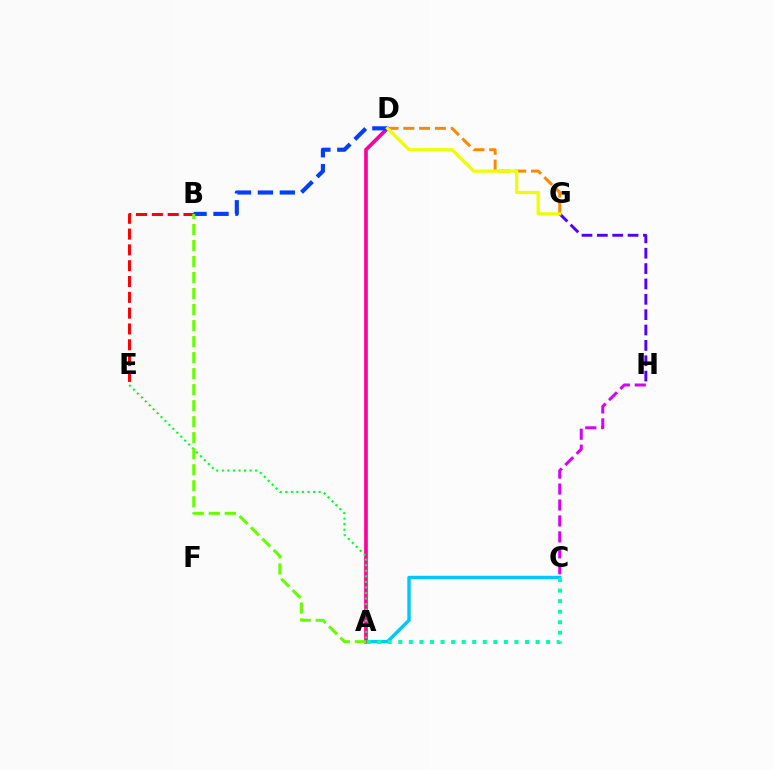{('D', 'G'): [{'color': '#ff8800', 'line_style': 'dashed', 'thickness': 2.15}, {'color': '#eeff00', 'line_style': 'solid', 'thickness': 2.31}], ('C', 'H'): [{'color': '#d600ff', 'line_style': 'dashed', 'thickness': 2.17}], ('G', 'H'): [{'color': '#4f00ff', 'line_style': 'dashed', 'thickness': 2.09}], ('A', 'C'): [{'color': '#00c7ff', 'line_style': 'solid', 'thickness': 2.47}, {'color': '#00ffaf', 'line_style': 'dotted', 'thickness': 2.87}], ('A', 'D'): [{'color': '#ff00a0', 'line_style': 'solid', 'thickness': 2.66}], ('B', 'D'): [{'color': '#003fff', 'line_style': 'dashed', 'thickness': 2.98}], ('A', 'E'): [{'color': '#00ff27', 'line_style': 'dotted', 'thickness': 1.51}], ('B', 'E'): [{'color': '#ff0000', 'line_style': 'dashed', 'thickness': 2.15}], ('A', 'B'): [{'color': '#66ff00', 'line_style': 'dashed', 'thickness': 2.18}]}